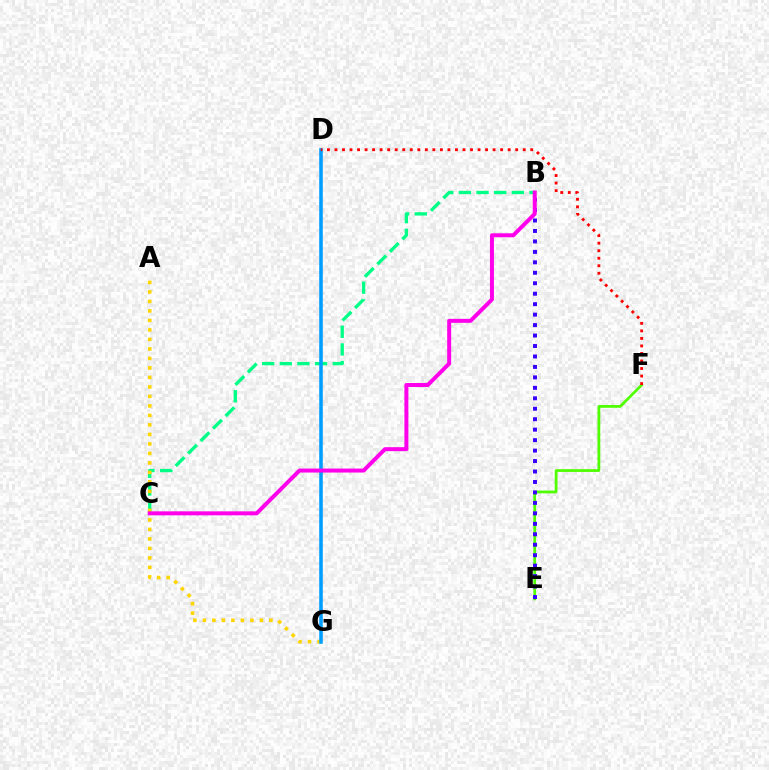{('E', 'F'): [{'color': '#4fff00', 'line_style': 'solid', 'thickness': 1.99}], ('B', 'E'): [{'color': '#3700ff', 'line_style': 'dotted', 'thickness': 2.84}], ('B', 'C'): [{'color': '#00ff86', 'line_style': 'dashed', 'thickness': 2.4}, {'color': '#ff00ed', 'line_style': 'solid', 'thickness': 2.87}], ('A', 'G'): [{'color': '#ffd500', 'line_style': 'dotted', 'thickness': 2.58}], ('D', 'G'): [{'color': '#009eff', 'line_style': 'solid', 'thickness': 2.56}], ('D', 'F'): [{'color': '#ff0000', 'line_style': 'dotted', 'thickness': 2.05}]}